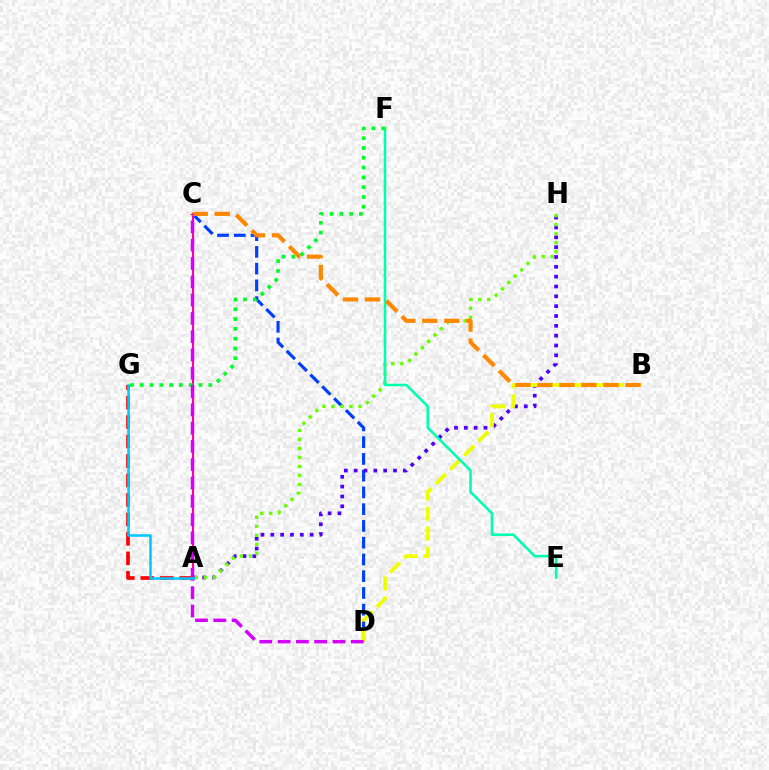{('C', 'D'): [{'color': '#003fff', 'line_style': 'dashed', 'thickness': 2.28}, {'color': '#d600ff', 'line_style': 'dashed', 'thickness': 2.48}], ('A', 'H'): [{'color': '#4f00ff', 'line_style': 'dotted', 'thickness': 2.67}, {'color': '#66ff00', 'line_style': 'dotted', 'thickness': 2.45}], ('A', 'G'): [{'color': '#ff0000', 'line_style': 'dashed', 'thickness': 2.64}, {'color': '#00c7ff', 'line_style': 'solid', 'thickness': 1.81}], ('B', 'D'): [{'color': '#eeff00', 'line_style': 'dashed', 'thickness': 2.72}], ('E', 'F'): [{'color': '#00ffaf', 'line_style': 'solid', 'thickness': 1.86}], ('A', 'C'): [{'color': '#ff00a0', 'line_style': 'solid', 'thickness': 1.52}], ('F', 'G'): [{'color': '#00ff27', 'line_style': 'dotted', 'thickness': 2.66}], ('B', 'C'): [{'color': '#ff8800', 'line_style': 'dashed', 'thickness': 2.99}]}